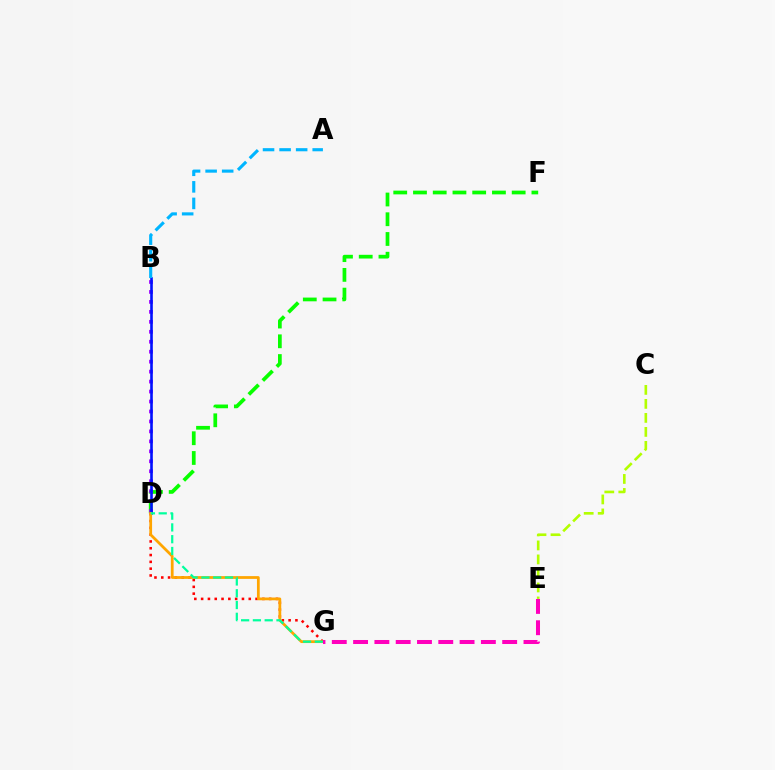{('D', 'F'): [{'color': '#08ff00', 'line_style': 'dashed', 'thickness': 2.68}], ('B', 'D'): [{'color': '#9b00ff', 'line_style': 'dotted', 'thickness': 2.71}, {'color': '#0010ff', 'line_style': 'solid', 'thickness': 1.87}], ('C', 'E'): [{'color': '#b3ff00', 'line_style': 'dashed', 'thickness': 1.9}], ('D', 'G'): [{'color': '#ff0000', 'line_style': 'dotted', 'thickness': 1.85}, {'color': '#ffa500', 'line_style': 'solid', 'thickness': 1.99}, {'color': '#00ff9d', 'line_style': 'dashed', 'thickness': 1.6}], ('E', 'G'): [{'color': '#ff00bd', 'line_style': 'dashed', 'thickness': 2.89}], ('A', 'B'): [{'color': '#00b5ff', 'line_style': 'dashed', 'thickness': 2.25}]}